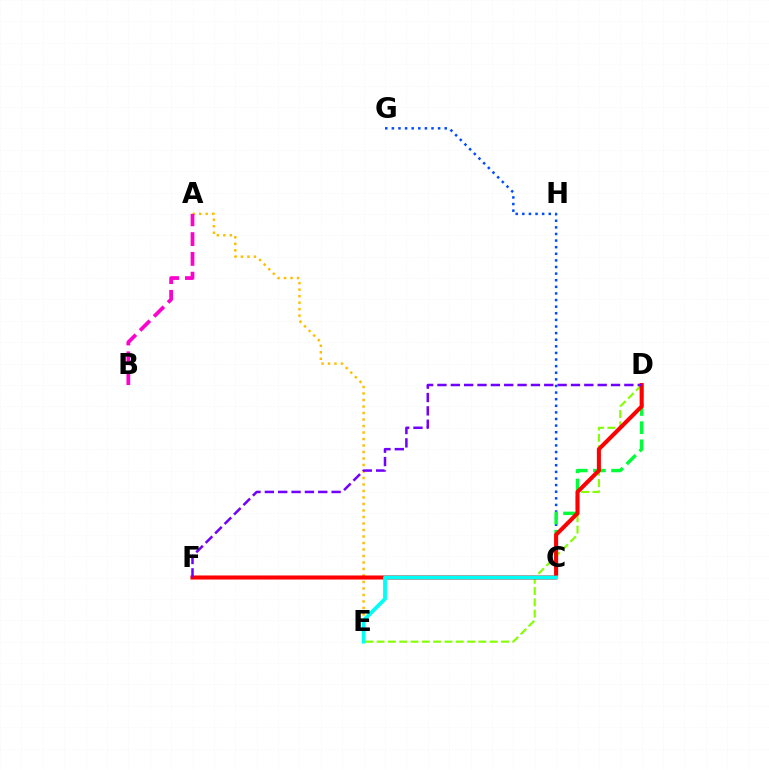{('D', 'E'): [{'color': '#84ff00', 'line_style': 'dashed', 'thickness': 1.54}], ('C', 'G'): [{'color': '#004bff', 'line_style': 'dotted', 'thickness': 1.8}], ('C', 'D'): [{'color': '#00ff39', 'line_style': 'dashed', 'thickness': 2.47}], ('A', 'E'): [{'color': '#ffbd00', 'line_style': 'dotted', 'thickness': 1.77}], ('D', 'F'): [{'color': '#ff0000', 'line_style': 'solid', 'thickness': 2.92}, {'color': '#7200ff', 'line_style': 'dashed', 'thickness': 1.81}], ('A', 'B'): [{'color': '#ff00cf', 'line_style': 'dashed', 'thickness': 2.69}], ('C', 'E'): [{'color': '#00fff6', 'line_style': 'solid', 'thickness': 2.74}]}